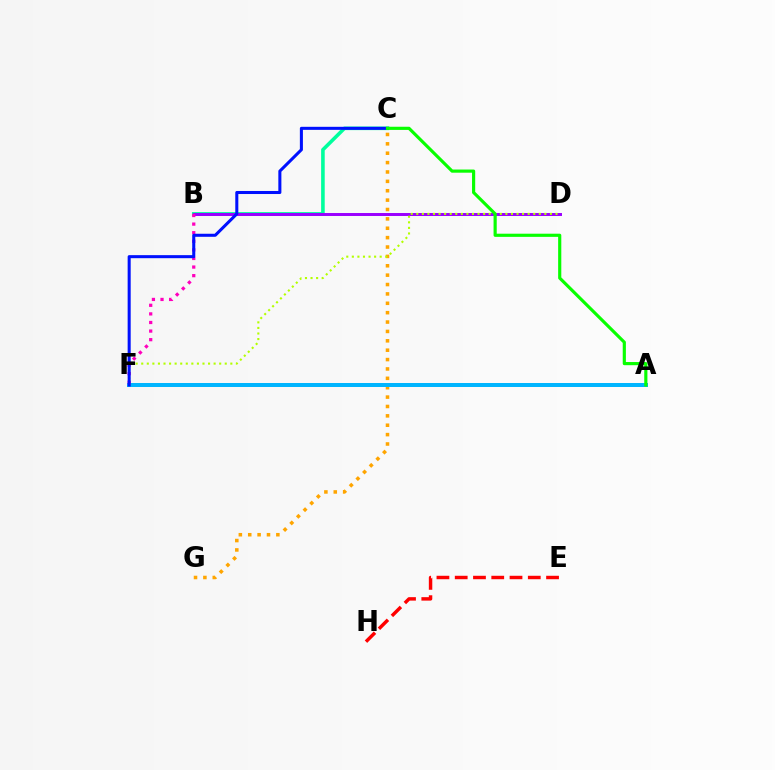{('B', 'C'): [{'color': '#00ff9d', 'line_style': 'solid', 'thickness': 2.59}], ('B', 'D'): [{'color': '#9b00ff', 'line_style': 'solid', 'thickness': 2.13}], ('C', 'G'): [{'color': '#ffa500', 'line_style': 'dotted', 'thickness': 2.55}], ('A', 'F'): [{'color': '#00b5ff', 'line_style': 'solid', 'thickness': 2.87}], ('D', 'F'): [{'color': '#b3ff00', 'line_style': 'dotted', 'thickness': 1.51}], ('B', 'F'): [{'color': '#ff00bd', 'line_style': 'dotted', 'thickness': 2.33}], ('E', 'H'): [{'color': '#ff0000', 'line_style': 'dashed', 'thickness': 2.48}], ('C', 'F'): [{'color': '#0010ff', 'line_style': 'solid', 'thickness': 2.19}], ('A', 'C'): [{'color': '#08ff00', 'line_style': 'solid', 'thickness': 2.27}]}